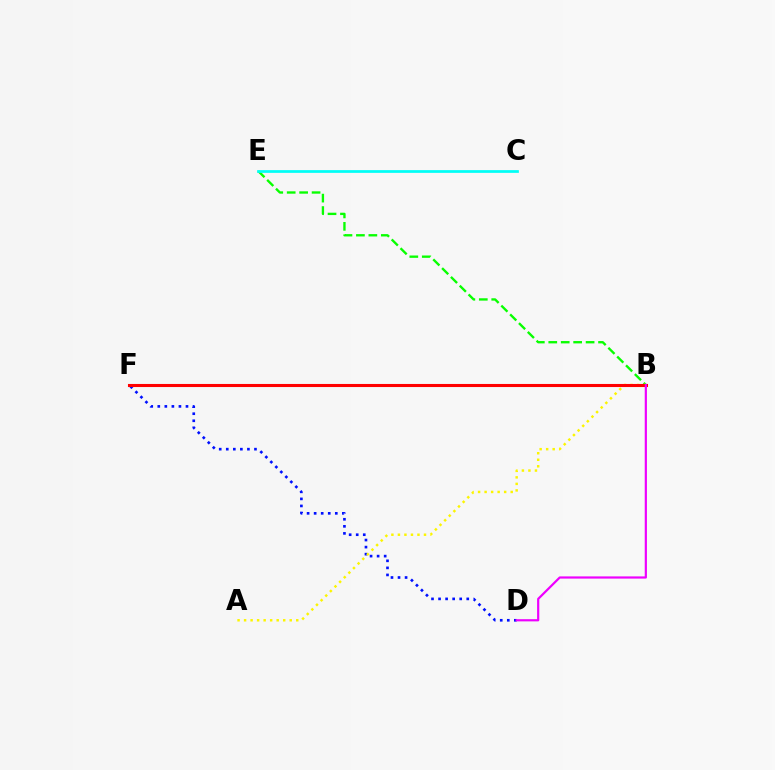{('B', 'E'): [{'color': '#08ff00', 'line_style': 'dashed', 'thickness': 1.69}], ('D', 'F'): [{'color': '#0010ff', 'line_style': 'dotted', 'thickness': 1.92}], ('A', 'B'): [{'color': '#fcf500', 'line_style': 'dotted', 'thickness': 1.77}], ('B', 'F'): [{'color': '#ff0000', 'line_style': 'solid', 'thickness': 2.22}], ('C', 'E'): [{'color': '#00fff6', 'line_style': 'solid', 'thickness': 1.96}], ('B', 'D'): [{'color': '#ee00ff', 'line_style': 'solid', 'thickness': 1.58}]}